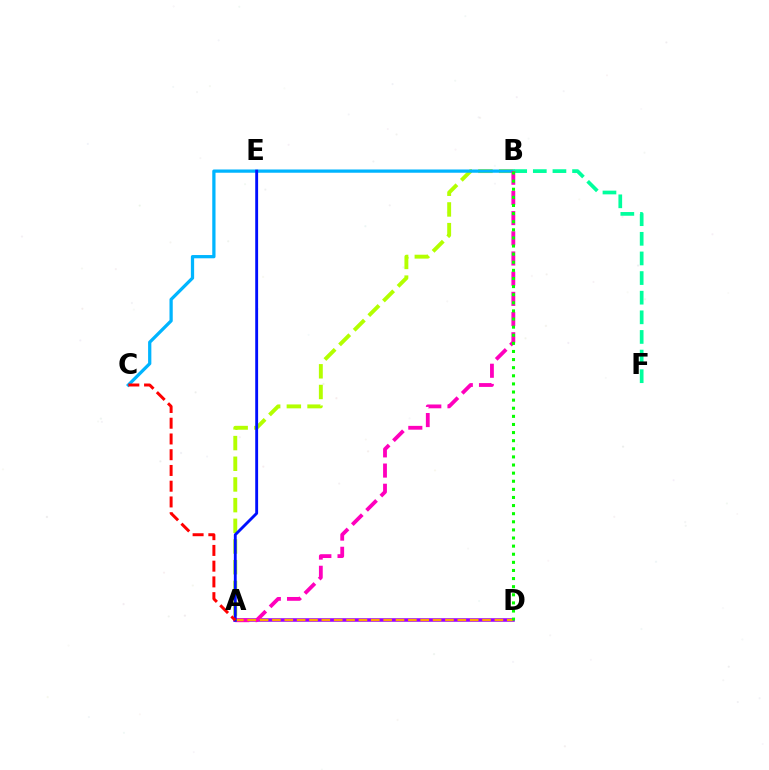{('A', 'B'): [{'color': '#b3ff00', 'line_style': 'dashed', 'thickness': 2.81}, {'color': '#ff00bd', 'line_style': 'dashed', 'thickness': 2.74}], ('B', 'C'): [{'color': '#00b5ff', 'line_style': 'solid', 'thickness': 2.34}], ('B', 'F'): [{'color': '#00ff9d', 'line_style': 'dashed', 'thickness': 2.67}], ('A', 'D'): [{'color': '#9b00ff', 'line_style': 'solid', 'thickness': 2.57}, {'color': '#ffa500', 'line_style': 'dashed', 'thickness': 1.68}], ('A', 'E'): [{'color': '#0010ff', 'line_style': 'solid', 'thickness': 2.07}], ('A', 'C'): [{'color': '#ff0000', 'line_style': 'dashed', 'thickness': 2.14}], ('B', 'D'): [{'color': '#08ff00', 'line_style': 'dotted', 'thickness': 2.2}]}